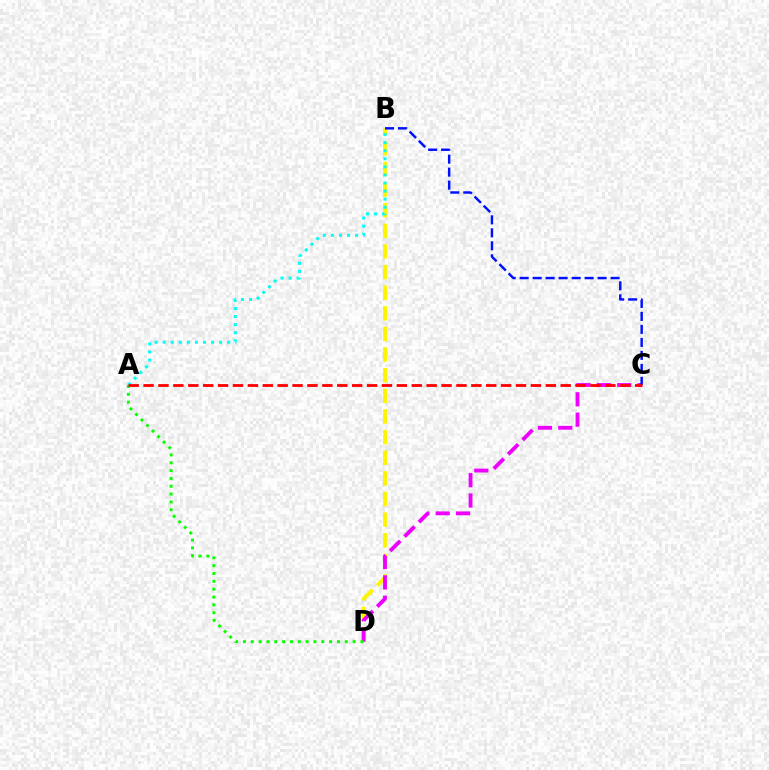{('B', 'D'): [{'color': '#fcf500', 'line_style': 'dashed', 'thickness': 2.8}], ('C', 'D'): [{'color': '#ee00ff', 'line_style': 'dashed', 'thickness': 2.76}], ('A', 'D'): [{'color': '#08ff00', 'line_style': 'dotted', 'thickness': 2.13}], ('A', 'B'): [{'color': '#00fff6', 'line_style': 'dotted', 'thickness': 2.19}], ('B', 'C'): [{'color': '#0010ff', 'line_style': 'dashed', 'thickness': 1.76}], ('A', 'C'): [{'color': '#ff0000', 'line_style': 'dashed', 'thickness': 2.02}]}